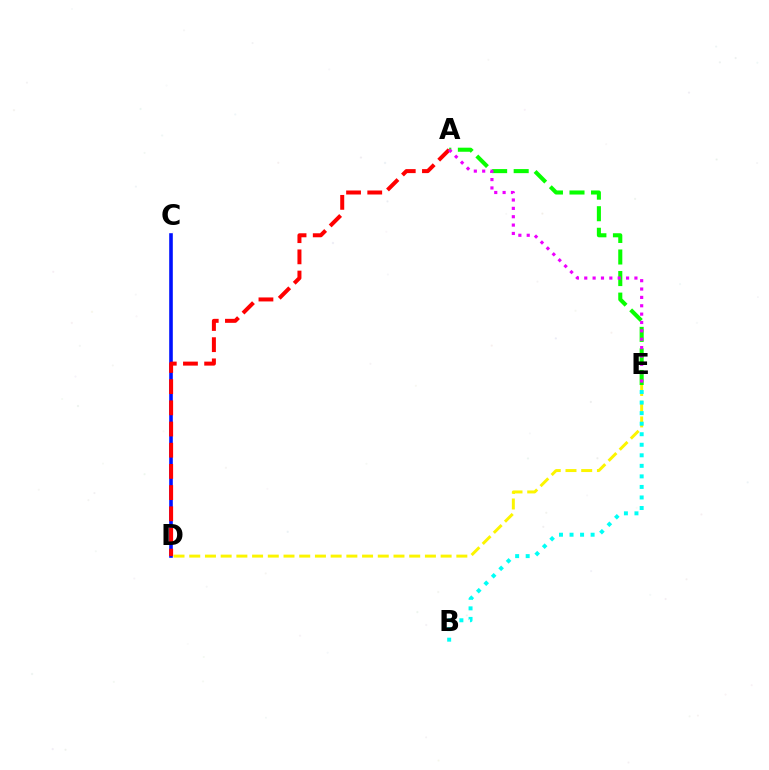{('C', 'D'): [{'color': '#0010ff', 'line_style': 'solid', 'thickness': 2.6}], ('D', 'E'): [{'color': '#fcf500', 'line_style': 'dashed', 'thickness': 2.13}], ('A', 'E'): [{'color': '#08ff00', 'line_style': 'dashed', 'thickness': 2.93}, {'color': '#ee00ff', 'line_style': 'dotted', 'thickness': 2.27}], ('B', 'E'): [{'color': '#00fff6', 'line_style': 'dotted', 'thickness': 2.86}], ('A', 'D'): [{'color': '#ff0000', 'line_style': 'dashed', 'thickness': 2.88}]}